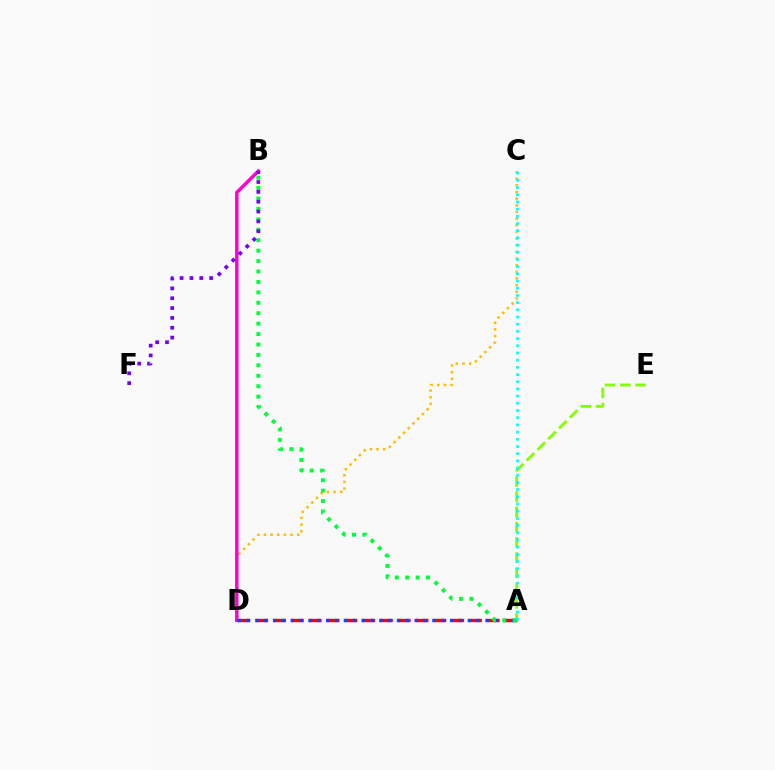{('C', 'D'): [{'color': '#ffbd00', 'line_style': 'dotted', 'thickness': 1.81}], ('B', 'D'): [{'color': '#ff00cf', 'line_style': 'solid', 'thickness': 2.48}], ('A', 'E'): [{'color': '#84ff00', 'line_style': 'dashed', 'thickness': 2.07}], ('A', 'D'): [{'color': '#ff0000', 'line_style': 'dashed', 'thickness': 2.42}, {'color': '#004bff', 'line_style': 'dotted', 'thickness': 2.41}], ('A', 'B'): [{'color': '#00ff39', 'line_style': 'dotted', 'thickness': 2.83}], ('B', 'F'): [{'color': '#7200ff', 'line_style': 'dotted', 'thickness': 2.67}], ('A', 'C'): [{'color': '#00fff6', 'line_style': 'dotted', 'thickness': 1.95}]}